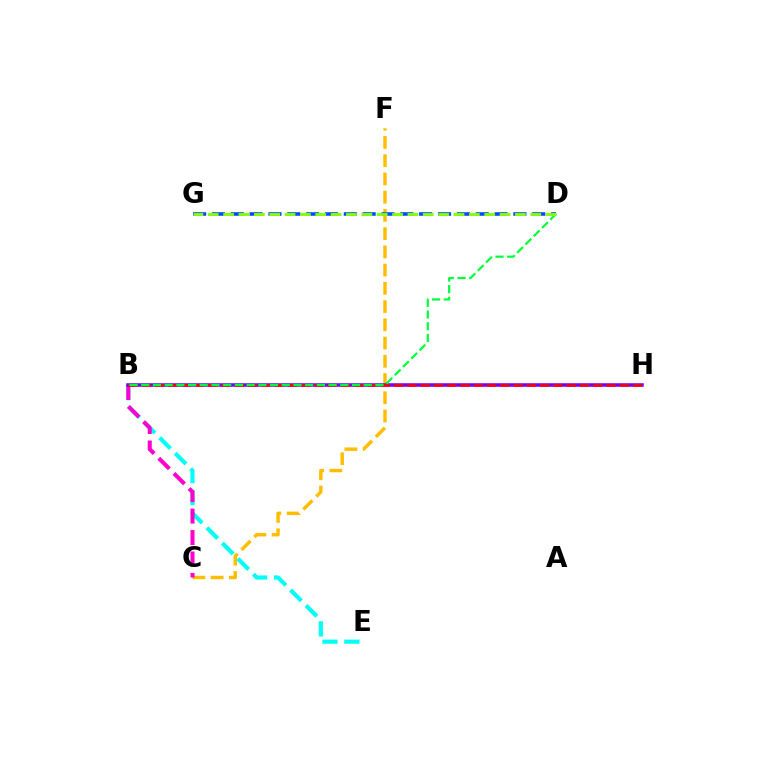{('B', 'E'): [{'color': '#00fff6', 'line_style': 'dashed', 'thickness': 2.98}], ('C', 'F'): [{'color': '#ffbd00', 'line_style': 'dashed', 'thickness': 2.48}], ('B', 'C'): [{'color': '#ff00cf', 'line_style': 'dashed', 'thickness': 2.91}], ('B', 'H'): [{'color': '#7200ff', 'line_style': 'solid', 'thickness': 2.54}, {'color': '#ff0000', 'line_style': 'dashed', 'thickness': 1.8}], ('D', 'G'): [{'color': '#004bff', 'line_style': 'dashed', 'thickness': 2.56}, {'color': '#84ff00', 'line_style': 'dashed', 'thickness': 2.09}], ('B', 'D'): [{'color': '#00ff39', 'line_style': 'dashed', 'thickness': 1.59}]}